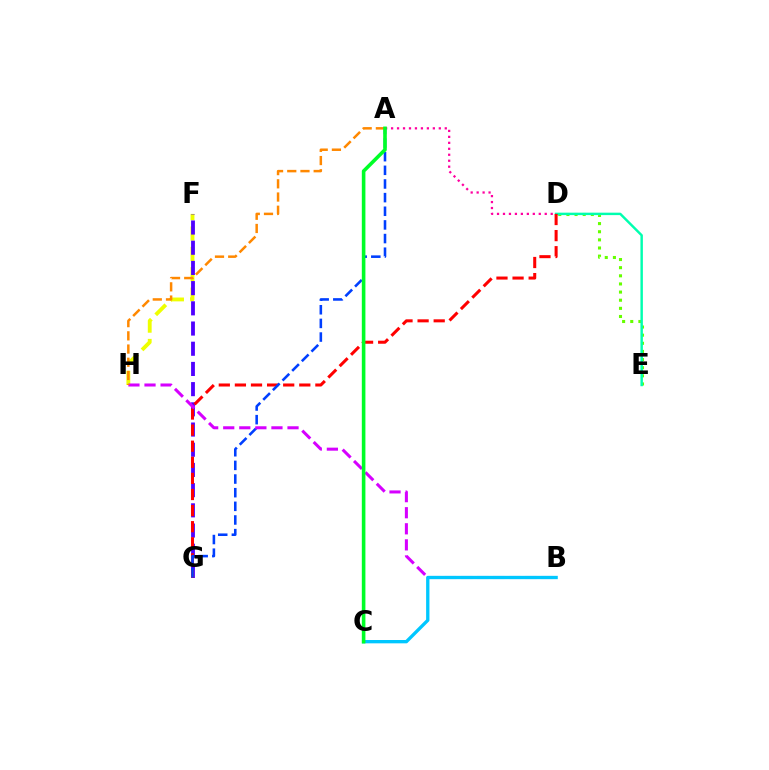{('D', 'E'): [{'color': '#66ff00', 'line_style': 'dotted', 'thickness': 2.21}, {'color': '#00ffaf', 'line_style': 'solid', 'thickness': 1.76}], ('F', 'H'): [{'color': '#eeff00', 'line_style': 'dashed', 'thickness': 2.77}], ('F', 'G'): [{'color': '#4f00ff', 'line_style': 'dashed', 'thickness': 2.74}], ('D', 'G'): [{'color': '#ff0000', 'line_style': 'dashed', 'thickness': 2.19}], ('A', 'G'): [{'color': '#003fff', 'line_style': 'dashed', 'thickness': 1.85}], ('B', 'H'): [{'color': '#d600ff', 'line_style': 'dashed', 'thickness': 2.18}], ('A', 'D'): [{'color': '#ff00a0', 'line_style': 'dotted', 'thickness': 1.62}], ('A', 'H'): [{'color': '#ff8800', 'line_style': 'dashed', 'thickness': 1.79}], ('B', 'C'): [{'color': '#00c7ff', 'line_style': 'solid', 'thickness': 2.39}], ('A', 'C'): [{'color': '#00ff27', 'line_style': 'solid', 'thickness': 2.59}]}